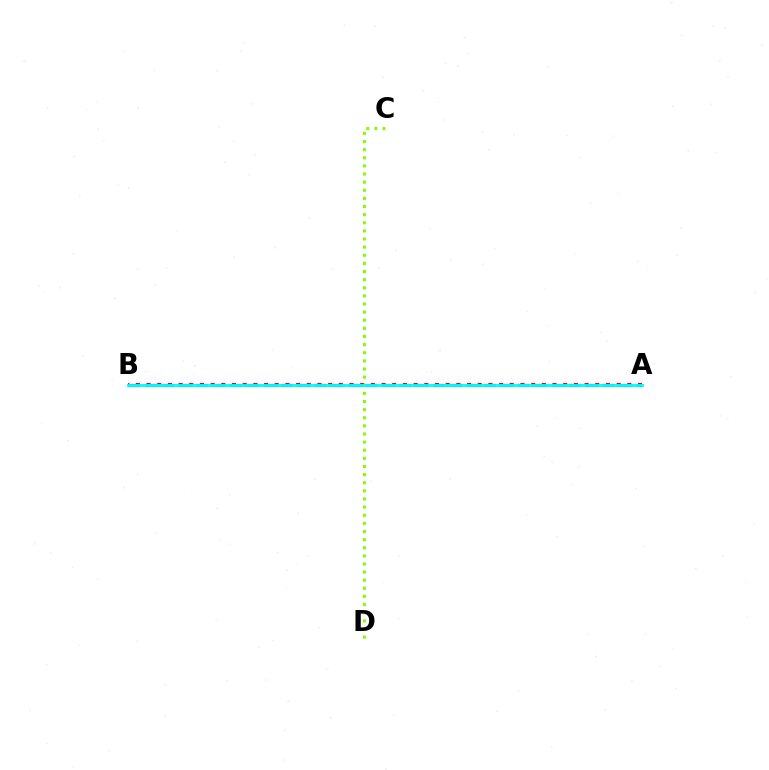{('A', 'B'): [{'color': '#ff0000', 'line_style': 'dotted', 'thickness': 2.9}, {'color': '#7200ff', 'line_style': 'dashed', 'thickness': 2.3}, {'color': '#00fff6', 'line_style': 'solid', 'thickness': 2.06}], ('C', 'D'): [{'color': '#84ff00', 'line_style': 'dotted', 'thickness': 2.21}]}